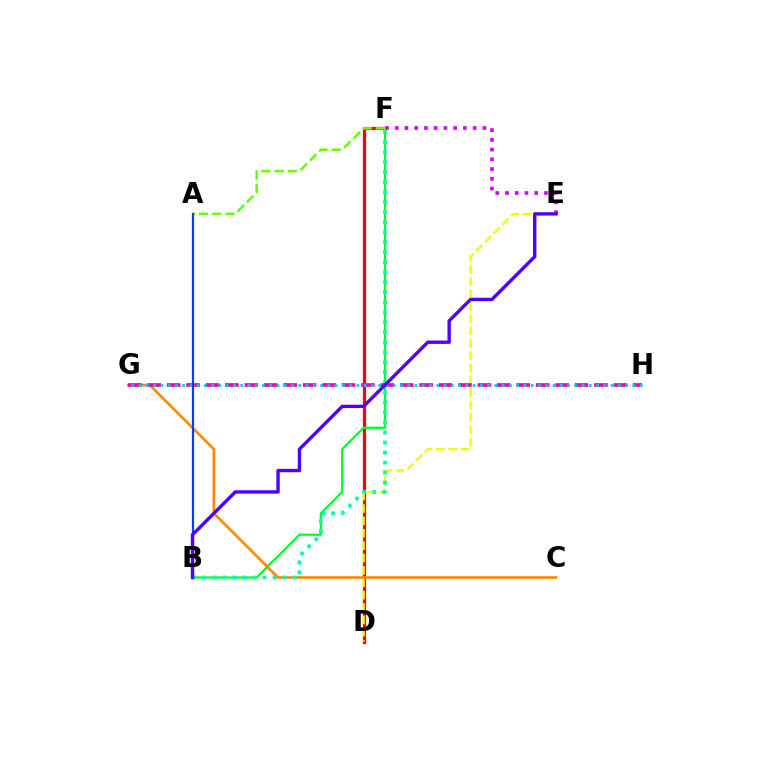{('E', 'F'): [{'color': '#d600ff', 'line_style': 'dotted', 'thickness': 2.65}], ('D', 'F'): [{'color': '#ff0000', 'line_style': 'solid', 'thickness': 2.32}], ('D', 'E'): [{'color': '#eeff00', 'line_style': 'dashed', 'thickness': 1.68}], ('B', 'F'): [{'color': '#00ff27', 'line_style': 'solid', 'thickness': 1.6}, {'color': '#00ffaf', 'line_style': 'dotted', 'thickness': 2.72}], ('C', 'G'): [{'color': '#ff8800', 'line_style': 'solid', 'thickness': 1.91}], ('G', 'H'): [{'color': '#ff00a0', 'line_style': 'dashed', 'thickness': 2.64}, {'color': '#00c7ff', 'line_style': 'dotted', 'thickness': 1.97}], ('A', 'F'): [{'color': '#66ff00', 'line_style': 'dashed', 'thickness': 1.8}], ('A', 'B'): [{'color': '#003fff', 'line_style': 'solid', 'thickness': 1.58}], ('B', 'E'): [{'color': '#4f00ff', 'line_style': 'solid', 'thickness': 2.42}]}